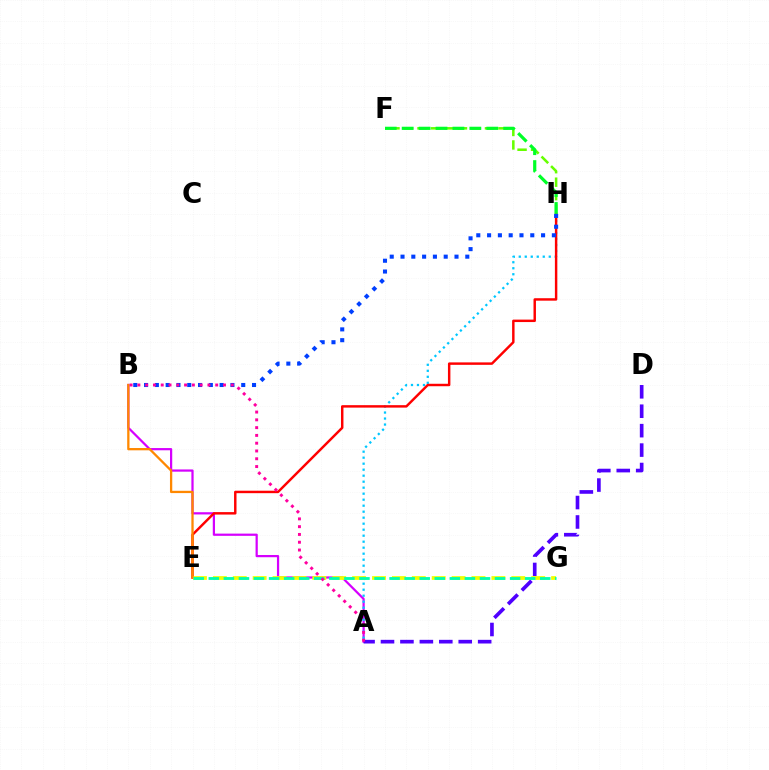{('A', 'B'): [{'color': '#d600ff', 'line_style': 'solid', 'thickness': 1.6}, {'color': '#ff00a0', 'line_style': 'dotted', 'thickness': 2.11}], ('F', 'H'): [{'color': '#66ff00', 'line_style': 'dashed', 'thickness': 1.83}, {'color': '#00ff27', 'line_style': 'dashed', 'thickness': 2.3}], ('A', 'D'): [{'color': '#4f00ff', 'line_style': 'dashed', 'thickness': 2.64}], ('A', 'H'): [{'color': '#00c7ff', 'line_style': 'dotted', 'thickness': 1.63}], ('E', 'H'): [{'color': '#ff0000', 'line_style': 'solid', 'thickness': 1.77}], ('E', 'G'): [{'color': '#eeff00', 'line_style': 'dashed', 'thickness': 2.7}, {'color': '#00ffaf', 'line_style': 'dashed', 'thickness': 2.05}], ('B', 'E'): [{'color': '#ff8800', 'line_style': 'solid', 'thickness': 1.65}], ('B', 'H'): [{'color': '#003fff', 'line_style': 'dotted', 'thickness': 2.93}]}